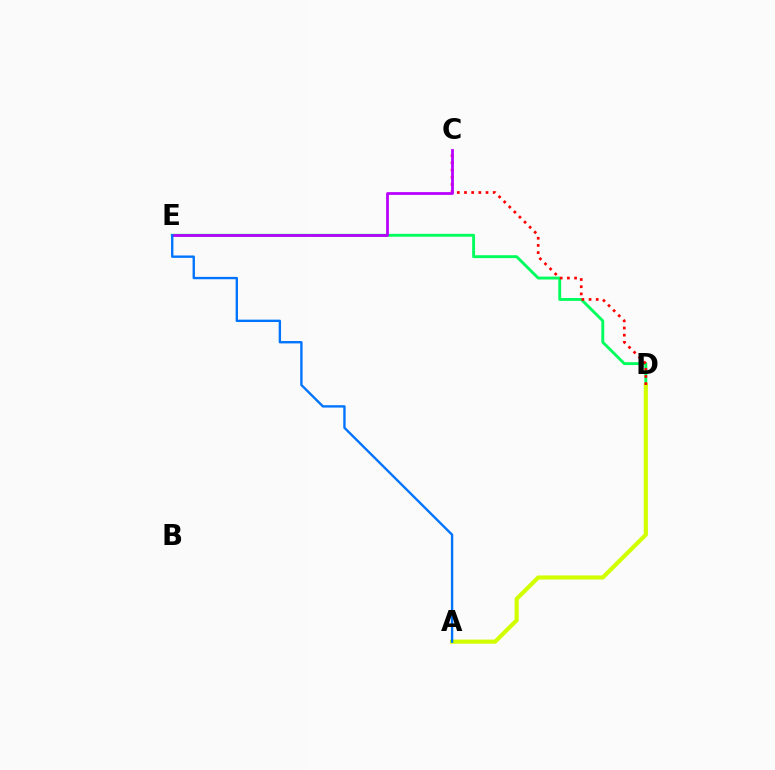{('D', 'E'): [{'color': '#00ff5c', 'line_style': 'solid', 'thickness': 2.08}], ('A', 'D'): [{'color': '#d1ff00', 'line_style': 'solid', 'thickness': 2.98}], ('C', 'D'): [{'color': '#ff0000', 'line_style': 'dotted', 'thickness': 1.95}], ('C', 'E'): [{'color': '#b900ff', 'line_style': 'solid', 'thickness': 2.0}], ('A', 'E'): [{'color': '#0074ff', 'line_style': 'solid', 'thickness': 1.71}]}